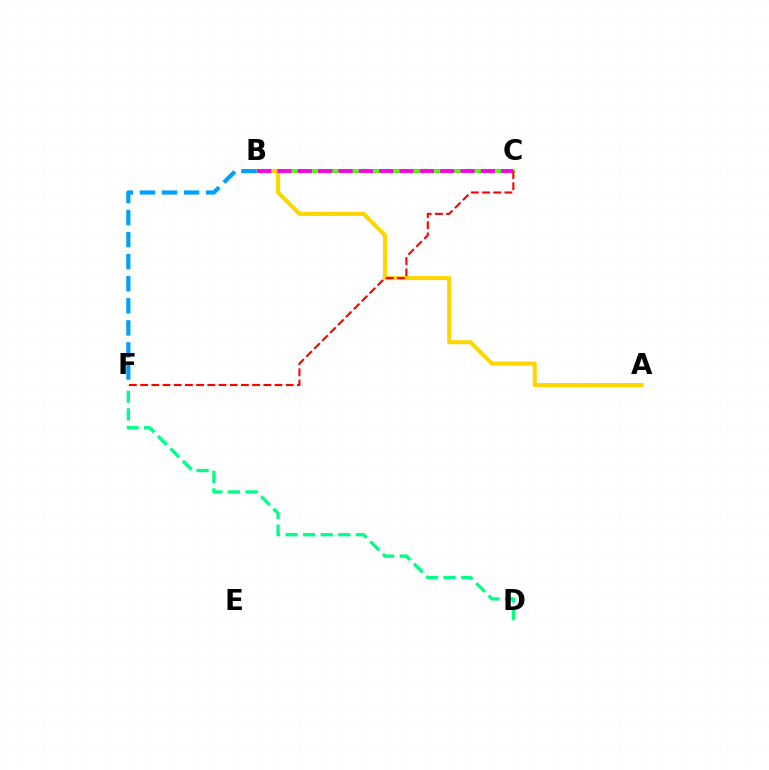{('B', 'C'): [{'color': '#3700ff', 'line_style': 'dotted', 'thickness': 2.84}, {'color': '#4fff00', 'line_style': 'solid', 'thickness': 2.7}, {'color': '#ff00ed', 'line_style': 'dashed', 'thickness': 2.76}], ('A', 'B'): [{'color': '#ffd500', 'line_style': 'solid', 'thickness': 2.92}], ('D', 'F'): [{'color': '#00ff86', 'line_style': 'dashed', 'thickness': 2.39}], ('C', 'F'): [{'color': '#ff0000', 'line_style': 'dashed', 'thickness': 1.52}], ('B', 'F'): [{'color': '#009eff', 'line_style': 'dashed', 'thickness': 3.0}]}